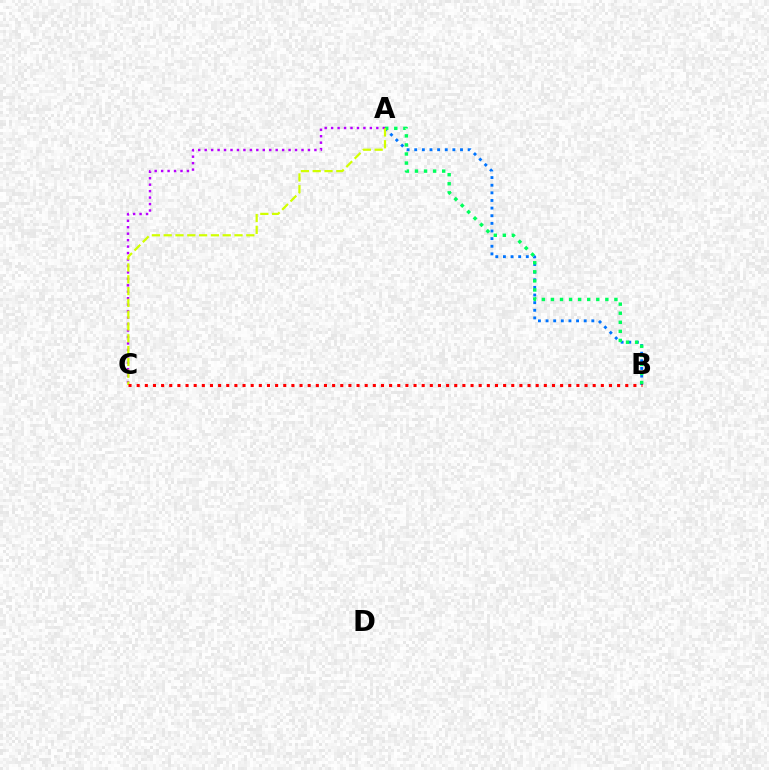{('A', 'B'): [{'color': '#0074ff', 'line_style': 'dotted', 'thickness': 2.07}, {'color': '#00ff5c', 'line_style': 'dotted', 'thickness': 2.46}], ('A', 'C'): [{'color': '#b900ff', 'line_style': 'dotted', 'thickness': 1.75}, {'color': '#d1ff00', 'line_style': 'dashed', 'thickness': 1.6}], ('B', 'C'): [{'color': '#ff0000', 'line_style': 'dotted', 'thickness': 2.21}]}